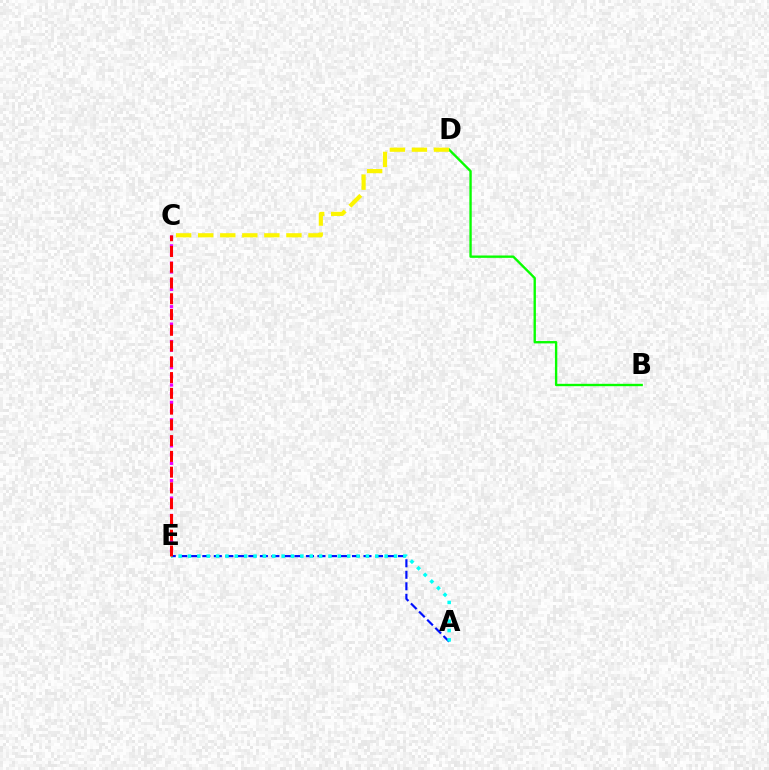{('B', 'D'): [{'color': '#08ff00', 'line_style': 'solid', 'thickness': 1.7}], ('A', 'E'): [{'color': '#0010ff', 'line_style': 'dashed', 'thickness': 1.56}, {'color': '#00fff6', 'line_style': 'dotted', 'thickness': 2.54}], ('C', 'E'): [{'color': '#ee00ff', 'line_style': 'dotted', 'thickness': 2.36}, {'color': '#ff0000', 'line_style': 'dashed', 'thickness': 2.14}], ('C', 'D'): [{'color': '#fcf500', 'line_style': 'dashed', 'thickness': 3.0}]}